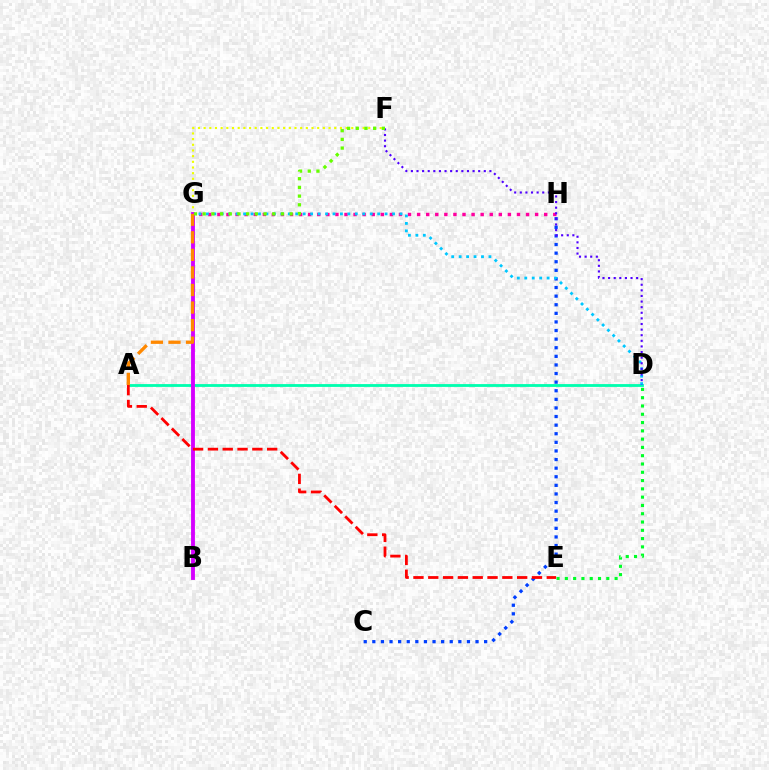{('F', 'G'): [{'color': '#eeff00', 'line_style': 'dotted', 'thickness': 1.54}, {'color': '#66ff00', 'line_style': 'dotted', 'thickness': 2.36}], ('A', 'D'): [{'color': '#00ffaf', 'line_style': 'solid', 'thickness': 2.03}], ('D', 'E'): [{'color': '#00ff27', 'line_style': 'dotted', 'thickness': 2.25}], ('C', 'H'): [{'color': '#003fff', 'line_style': 'dotted', 'thickness': 2.34}], ('G', 'H'): [{'color': '#ff00a0', 'line_style': 'dotted', 'thickness': 2.47}], ('D', 'G'): [{'color': '#00c7ff', 'line_style': 'dotted', 'thickness': 2.02}], ('B', 'G'): [{'color': '#d600ff', 'line_style': 'solid', 'thickness': 2.78}], ('D', 'F'): [{'color': '#4f00ff', 'line_style': 'dotted', 'thickness': 1.52}], ('A', 'G'): [{'color': '#ff8800', 'line_style': 'dashed', 'thickness': 2.39}], ('A', 'E'): [{'color': '#ff0000', 'line_style': 'dashed', 'thickness': 2.01}]}